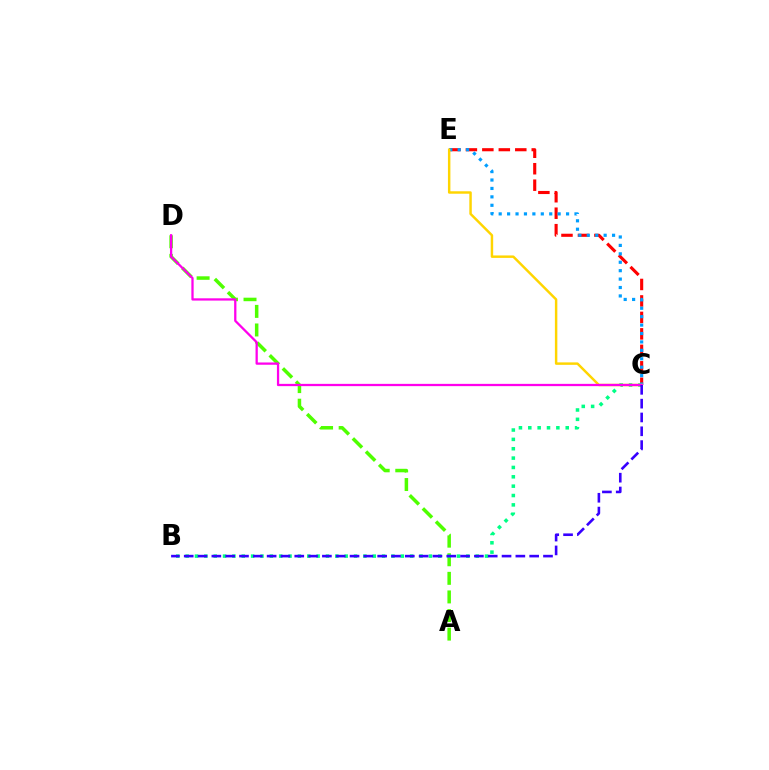{('C', 'E'): [{'color': '#ff0000', 'line_style': 'dashed', 'thickness': 2.24}, {'color': '#009eff', 'line_style': 'dotted', 'thickness': 2.29}, {'color': '#ffd500', 'line_style': 'solid', 'thickness': 1.77}], ('A', 'D'): [{'color': '#4fff00', 'line_style': 'dashed', 'thickness': 2.53}], ('B', 'C'): [{'color': '#00ff86', 'line_style': 'dotted', 'thickness': 2.54}, {'color': '#3700ff', 'line_style': 'dashed', 'thickness': 1.88}], ('C', 'D'): [{'color': '#ff00ed', 'line_style': 'solid', 'thickness': 1.64}]}